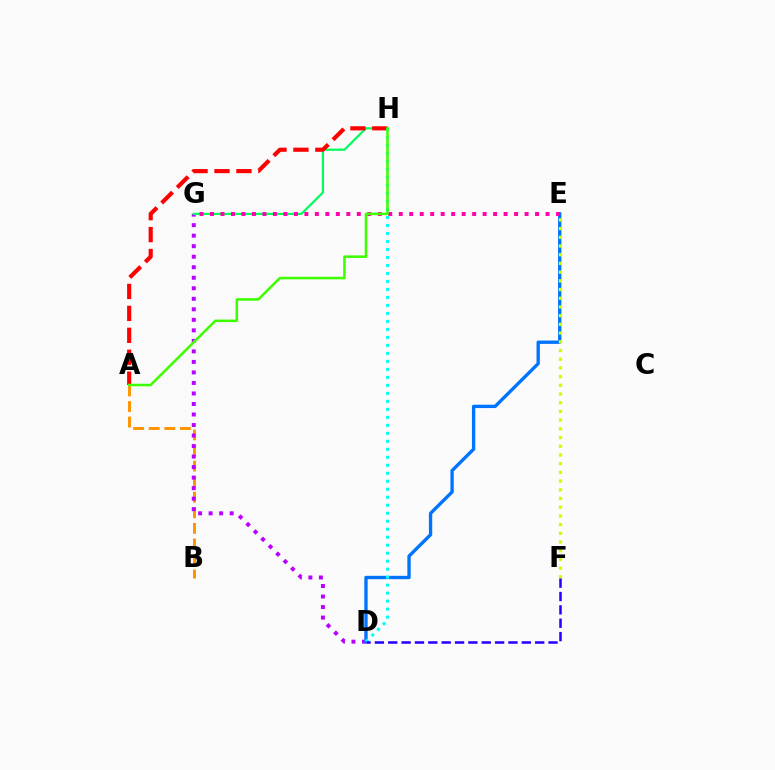{('A', 'B'): [{'color': '#ff9400', 'line_style': 'dashed', 'thickness': 2.12}], ('D', 'G'): [{'color': '#b900ff', 'line_style': 'dotted', 'thickness': 2.86}], ('G', 'H'): [{'color': '#00ff5c', 'line_style': 'solid', 'thickness': 1.59}], ('D', 'E'): [{'color': '#0074ff', 'line_style': 'solid', 'thickness': 2.41}], ('E', 'F'): [{'color': '#d1ff00', 'line_style': 'dotted', 'thickness': 2.37}], ('A', 'H'): [{'color': '#ff0000', 'line_style': 'dashed', 'thickness': 2.98}, {'color': '#3dff00', 'line_style': 'solid', 'thickness': 1.83}], ('E', 'G'): [{'color': '#ff00ac', 'line_style': 'dotted', 'thickness': 2.85}], ('D', 'H'): [{'color': '#00fff6', 'line_style': 'dotted', 'thickness': 2.17}], ('D', 'F'): [{'color': '#2500ff', 'line_style': 'dashed', 'thickness': 1.81}]}